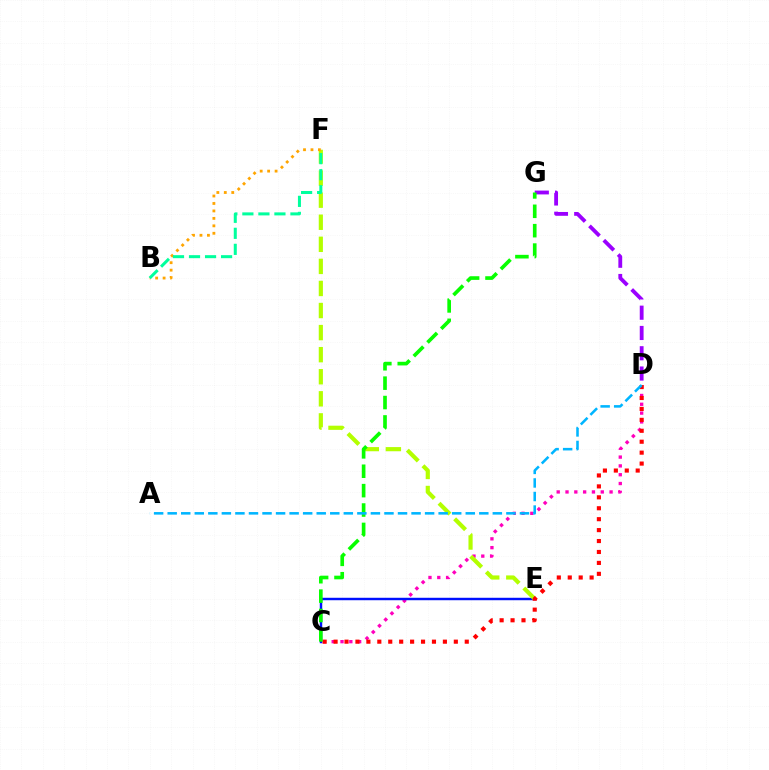{('C', 'D'): [{'color': '#ff00bd', 'line_style': 'dotted', 'thickness': 2.39}, {'color': '#ff0000', 'line_style': 'dotted', 'thickness': 2.97}], ('C', 'E'): [{'color': '#0010ff', 'line_style': 'solid', 'thickness': 1.76}], ('E', 'F'): [{'color': '#b3ff00', 'line_style': 'dashed', 'thickness': 3.0}], ('B', 'F'): [{'color': '#ffa500', 'line_style': 'dotted', 'thickness': 2.03}, {'color': '#00ff9d', 'line_style': 'dashed', 'thickness': 2.18}], ('D', 'G'): [{'color': '#9b00ff', 'line_style': 'dashed', 'thickness': 2.75}], ('C', 'G'): [{'color': '#08ff00', 'line_style': 'dashed', 'thickness': 2.63}], ('A', 'D'): [{'color': '#00b5ff', 'line_style': 'dashed', 'thickness': 1.84}]}